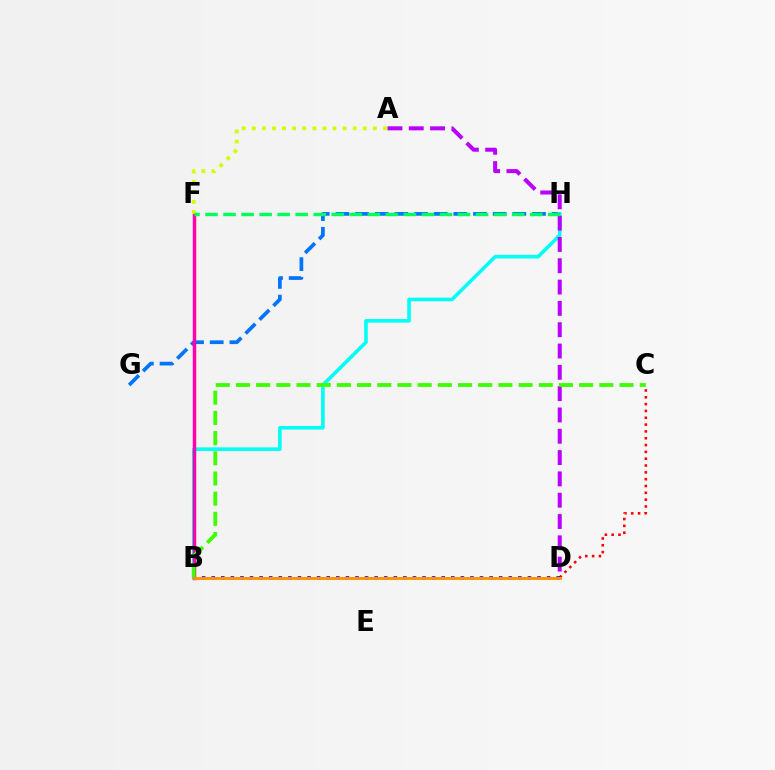{('C', 'D'): [{'color': '#ff0000', 'line_style': 'dotted', 'thickness': 1.85}], ('G', 'H'): [{'color': '#0074ff', 'line_style': 'dashed', 'thickness': 2.67}], ('B', 'H'): [{'color': '#00fff6', 'line_style': 'solid', 'thickness': 2.58}], ('B', 'F'): [{'color': '#ff00ac', 'line_style': 'solid', 'thickness': 2.5}], ('A', 'D'): [{'color': '#b900ff', 'line_style': 'dashed', 'thickness': 2.9}], ('B', 'D'): [{'color': '#2500ff', 'line_style': 'dotted', 'thickness': 2.6}, {'color': '#ff9400', 'line_style': 'solid', 'thickness': 2.1}], ('A', 'F'): [{'color': '#d1ff00', 'line_style': 'dotted', 'thickness': 2.74}], ('B', 'C'): [{'color': '#3dff00', 'line_style': 'dashed', 'thickness': 2.74}], ('F', 'H'): [{'color': '#00ff5c', 'line_style': 'dashed', 'thickness': 2.45}]}